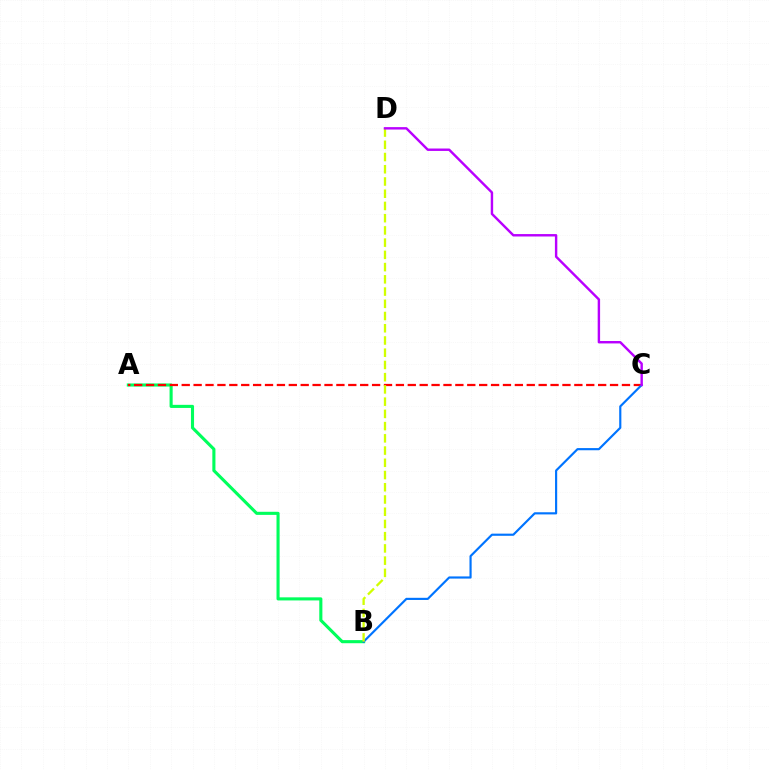{('A', 'B'): [{'color': '#00ff5c', 'line_style': 'solid', 'thickness': 2.23}], ('A', 'C'): [{'color': '#ff0000', 'line_style': 'dashed', 'thickness': 1.62}], ('B', 'C'): [{'color': '#0074ff', 'line_style': 'solid', 'thickness': 1.56}], ('B', 'D'): [{'color': '#d1ff00', 'line_style': 'dashed', 'thickness': 1.66}], ('C', 'D'): [{'color': '#b900ff', 'line_style': 'solid', 'thickness': 1.74}]}